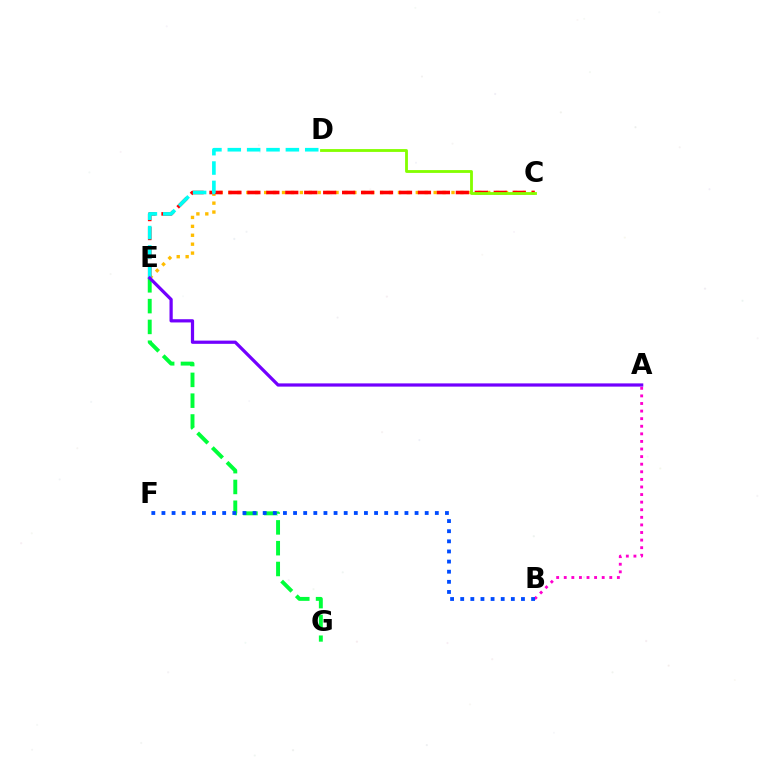{('C', 'E'): [{'color': '#ffbd00', 'line_style': 'dotted', 'thickness': 2.42}, {'color': '#ff0000', 'line_style': 'dashed', 'thickness': 2.57}], ('A', 'B'): [{'color': '#ff00cf', 'line_style': 'dotted', 'thickness': 2.06}], ('E', 'G'): [{'color': '#00ff39', 'line_style': 'dashed', 'thickness': 2.83}], ('B', 'F'): [{'color': '#004bff', 'line_style': 'dotted', 'thickness': 2.75}], ('C', 'D'): [{'color': '#84ff00', 'line_style': 'solid', 'thickness': 2.04}], ('D', 'E'): [{'color': '#00fff6', 'line_style': 'dashed', 'thickness': 2.63}], ('A', 'E'): [{'color': '#7200ff', 'line_style': 'solid', 'thickness': 2.32}]}